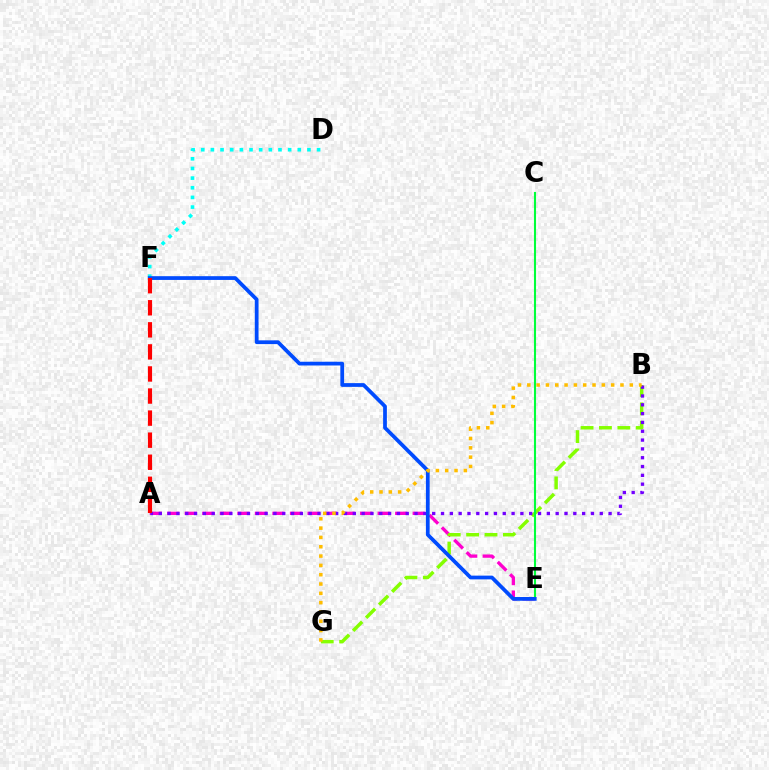{('A', 'E'): [{'color': '#ff00cf', 'line_style': 'dashed', 'thickness': 2.38}], ('B', 'G'): [{'color': '#84ff00', 'line_style': 'dashed', 'thickness': 2.5}, {'color': '#ffbd00', 'line_style': 'dotted', 'thickness': 2.53}], ('D', 'F'): [{'color': '#00fff6', 'line_style': 'dotted', 'thickness': 2.62}], ('C', 'E'): [{'color': '#00ff39', 'line_style': 'solid', 'thickness': 1.51}], ('A', 'B'): [{'color': '#7200ff', 'line_style': 'dotted', 'thickness': 2.4}], ('E', 'F'): [{'color': '#004bff', 'line_style': 'solid', 'thickness': 2.7}], ('A', 'F'): [{'color': '#ff0000', 'line_style': 'dashed', 'thickness': 3.0}]}